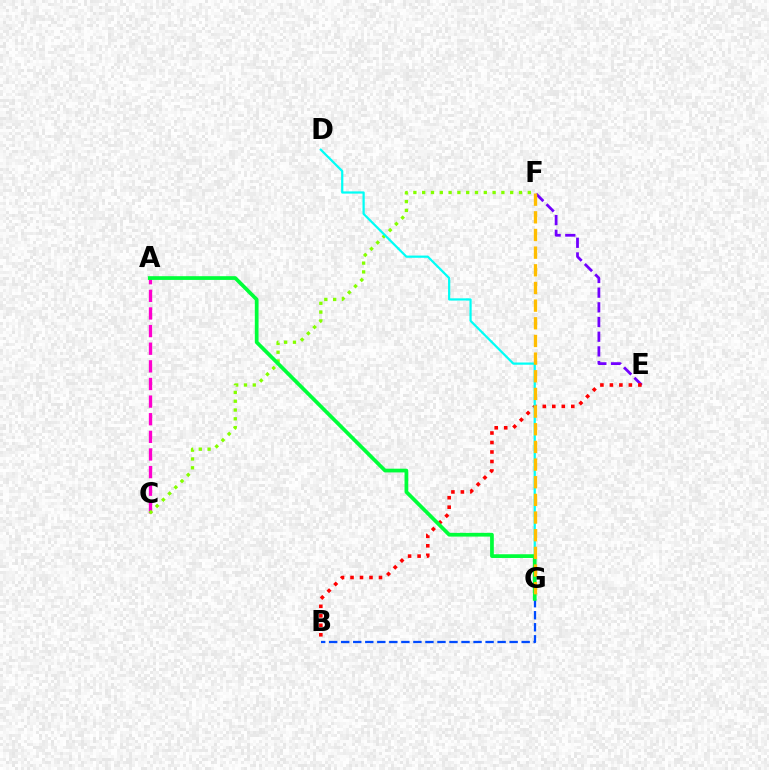{('E', 'F'): [{'color': '#7200ff', 'line_style': 'dashed', 'thickness': 1.99}], ('B', 'E'): [{'color': '#ff0000', 'line_style': 'dotted', 'thickness': 2.58}], ('A', 'C'): [{'color': '#ff00cf', 'line_style': 'dashed', 'thickness': 2.39}], ('C', 'F'): [{'color': '#84ff00', 'line_style': 'dotted', 'thickness': 2.39}], ('D', 'G'): [{'color': '#00fff6', 'line_style': 'solid', 'thickness': 1.6}], ('B', 'G'): [{'color': '#004bff', 'line_style': 'dashed', 'thickness': 1.63}], ('A', 'G'): [{'color': '#00ff39', 'line_style': 'solid', 'thickness': 2.68}], ('F', 'G'): [{'color': '#ffbd00', 'line_style': 'dashed', 'thickness': 2.4}]}